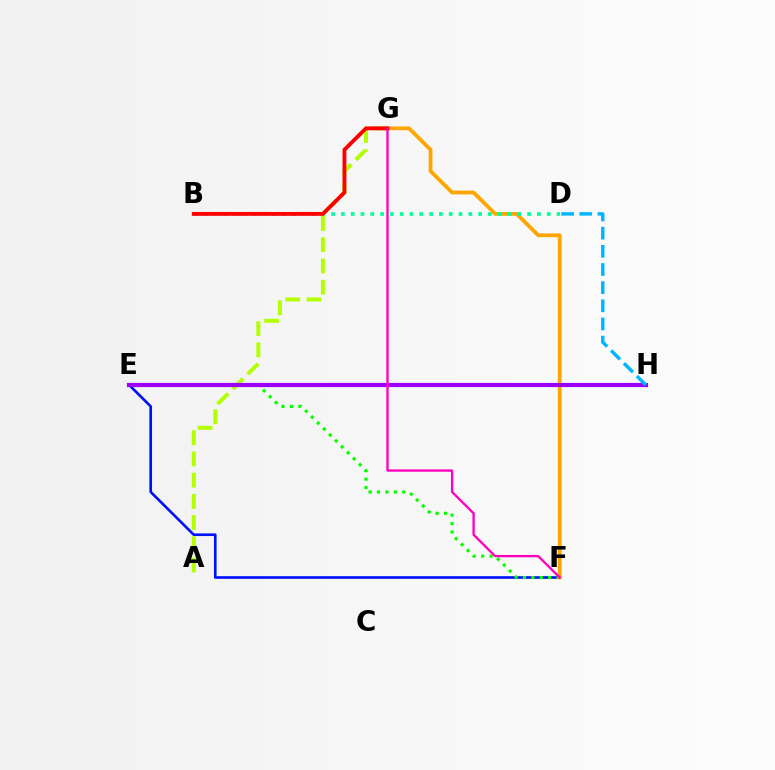{('E', 'F'): [{'color': '#0010ff', 'line_style': 'solid', 'thickness': 1.9}, {'color': '#08ff00', 'line_style': 'dotted', 'thickness': 2.29}], ('F', 'G'): [{'color': '#ffa500', 'line_style': 'solid', 'thickness': 2.72}, {'color': '#ff00bd', 'line_style': 'solid', 'thickness': 1.67}], ('B', 'D'): [{'color': '#00ff9d', 'line_style': 'dotted', 'thickness': 2.66}], ('A', 'G'): [{'color': '#b3ff00', 'line_style': 'dashed', 'thickness': 2.88}], ('B', 'G'): [{'color': '#ff0000', 'line_style': 'solid', 'thickness': 2.78}], ('E', 'H'): [{'color': '#9b00ff', 'line_style': 'solid', 'thickness': 3.0}], ('D', 'H'): [{'color': '#00b5ff', 'line_style': 'dashed', 'thickness': 2.47}]}